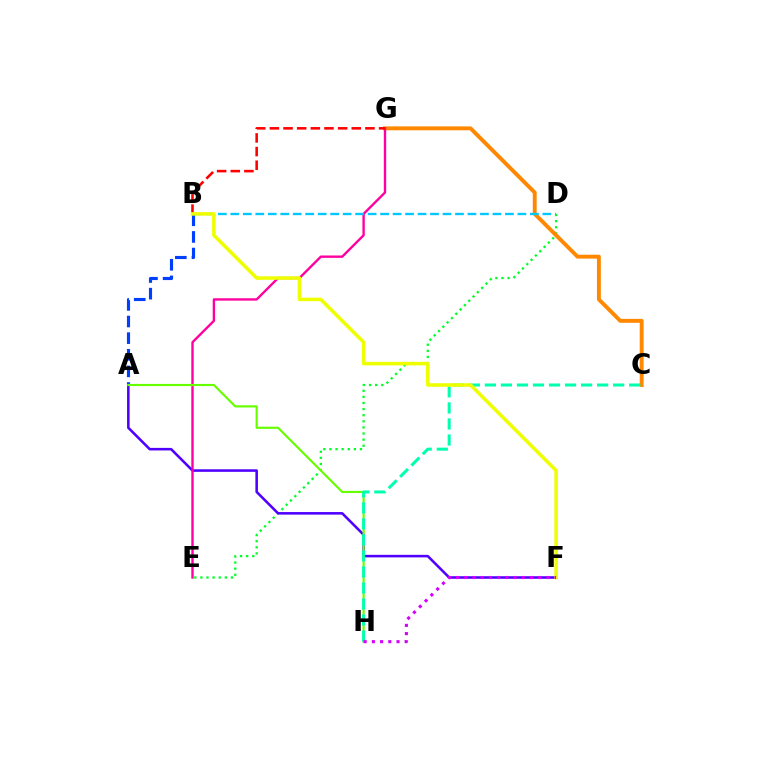{('D', 'E'): [{'color': '#00ff27', 'line_style': 'dotted', 'thickness': 1.66}], ('C', 'G'): [{'color': '#ff8800', 'line_style': 'solid', 'thickness': 2.81}], ('A', 'F'): [{'color': '#4f00ff', 'line_style': 'solid', 'thickness': 1.84}], ('A', 'B'): [{'color': '#003fff', 'line_style': 'dashed', 'thickness': 2.26}], ('E', 'G'): [{'color': '#ff00a0', 'line_style': 'solid', 'thickness': 1.71}], ('A', 'H'): [{'color': '#66ff00', 'line_style': 'solid', 'thickness': 1.55}], ('B', 'D'): [{'color': '#00c7ff', 'line_style': 'dashed', 'thickness': 1.7}], ('B', 'G'): [{'color': '#ff0000', 'line_style': 'dashed', 'thickness': 1.85}], ('C', 'H'): [{'color': '#00ffaf', 'line_style': 'dashed', 'thickness': 2.18}], ('B', 'F'): [{'color': '#eeff00', 'line_style': 'solid', 'thickness': 2.55}], ('F', 'H'): [{'color': '#d600ff', 'line_style': 'dotted', 'thickness': 2.23}]}